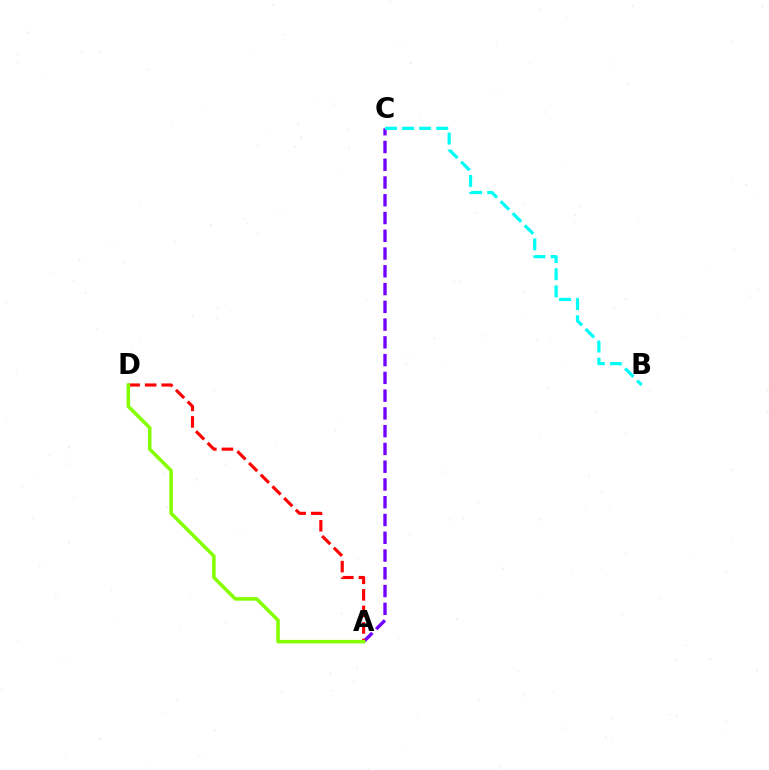{('A', 'C'): [{'color': '#7200ff', 'line_style': 'dashed', 'thickness': 2.41}], ('A', 'D'): [{'color': '#ff0000', 'line_style': 'dashed', 'thickness': 2.25}, {'color': '#84ff00', 'line_style': 'solid', 'thickness': 2.53}], ('B', 'C'): [{'color': '#00fff6', 'line_style': 'dashed', 'thickness': 2.32}]}